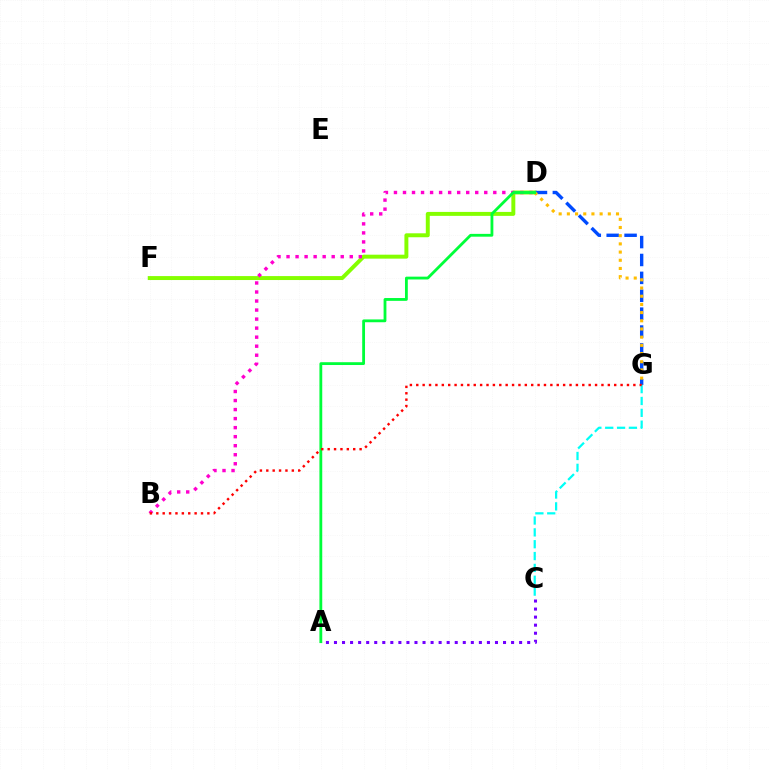{('D', 'F'): [{'color': '#84ff00', 'line_style': 'solid', 'thickness': 2.84}], ('B', 'D'): [{'color': '#ff00cf', 'line_style': 'dotted', 'thickness': 2.45}], ('C', 'G'): [{'color': '#00fff6', 'line_style': 'dashed', 'thickness': 1.61}], ('D', 'G'): [{'color': '#004bff', 'line_style': 'dashed', 'thickness': 2.43}, {'color': '#ffbd00', 'line_style': 'dotted', 'thickness': 2.23}], ('A', 'D'): [{'color': '#00ff39', 'line_style': 'solid', 'thickness': 2.03}], ('B', 'G'): [{'color': '#ff0000', 'line_style': 'dotted', 'thickness': 1.73}], ('A', 'C'): [{'color': '#7200ff', 'line_style': 'dotted', 'thickness': 2.19}]}